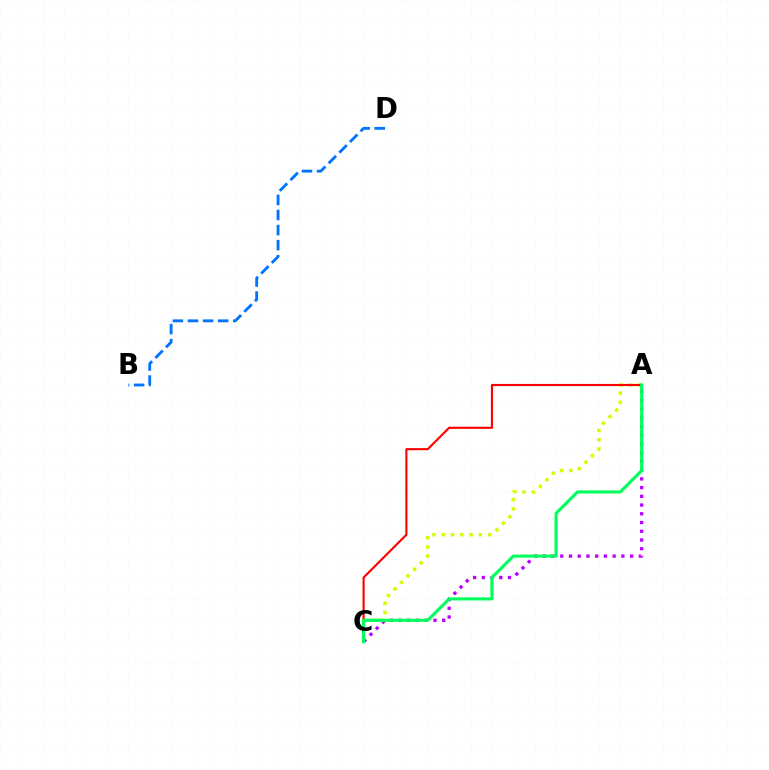{('A', 'C'): [{'color': '#b900ff', 'line_style': 'dotted', 'thickness': 2.37}, {'color': '#d1ff00', 'line_style': 'dotted', 'thickness': 2.52}, {'color': '#ff0000', 'line_style': 'solid', 'thickness': 1.54}, {'color': '#00ff5c', 'line_style': 'solid', 'thickness': 2.25}], ('B', 'D'): [{'color': '#0074ff', 'line_style': 'dashed', 'thickness': 2.05}]}